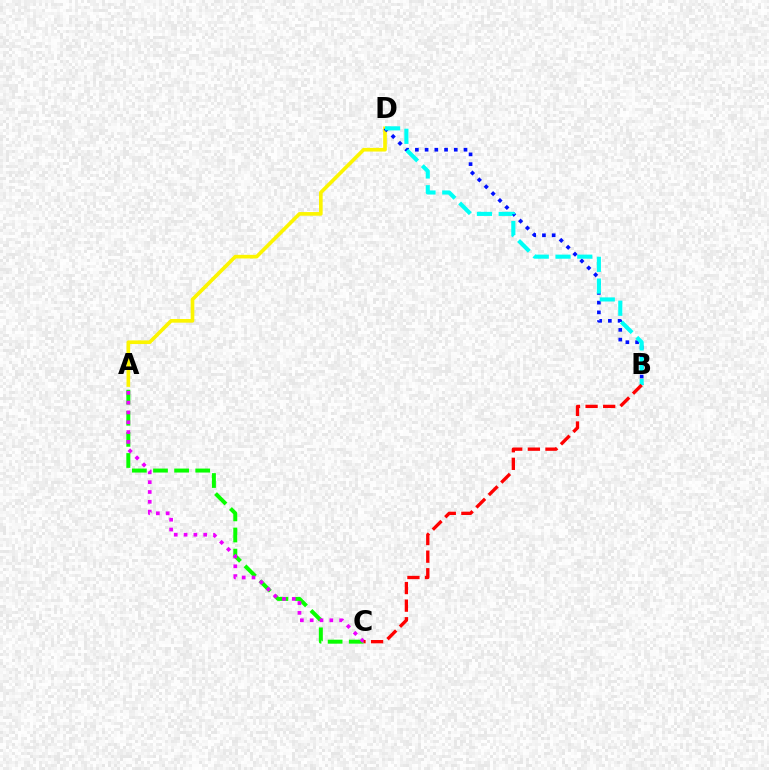{('A', 'D'): [{'color': '#fcf500', 'line_style': 'solid', 'thickness': 2.63}], ('A', 'C'): [{'color': '#08ff00', 'line_style': 'dashed', 'thickness': 2.87}, {'color': '#ee00ff', 'line_style': 'dotted', 'thickness': 2.67}], ('B', 'D'): [{'color': '#0010ff', 'line_style': 'dotted', 'thickness': 2.64}, {'color': '#00fff6', 'line_style': 'dashed', 'thickness': 2.96}], ('B', 'C'): [{'color': '#ff0000', 'line_style': 'dashed', 'thickness': 2.39}]}